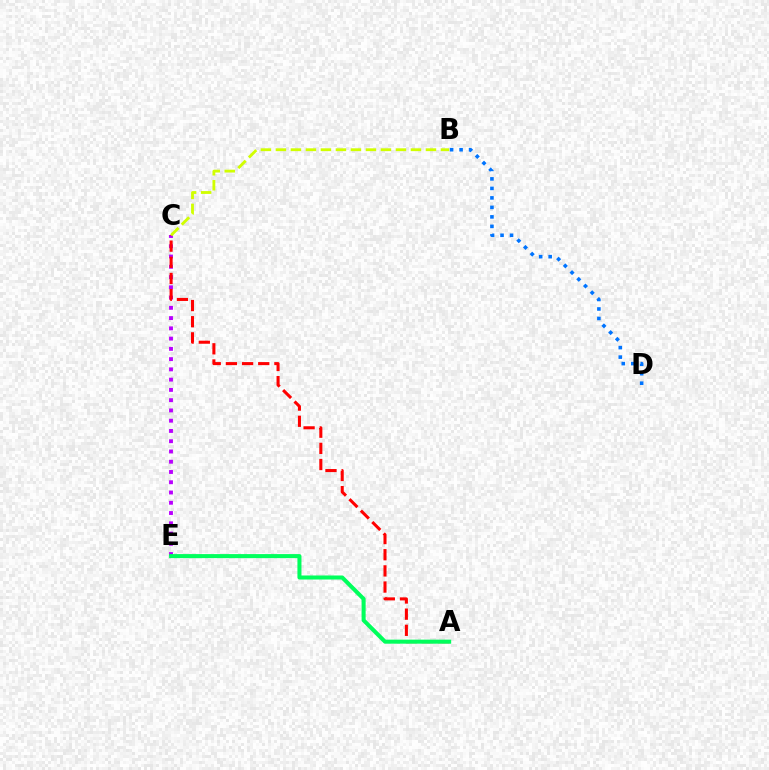{('C', 'E'): [{'color': '#b900ff', 'line_style': 'dotted', 'thickness': 2.79}], ('A', 'C'): [{'color': '#ff0000', 'line_style': 'dashed', 'thickness': 2.2}], ('A', 'E'): [{'color': '#00ff5c', 'line_style': 'solid', 'thickness': 2.9}], ('B', 'D'): [{'color': '#0074ff', 'line_style': 'dotted', 'thickness': 2.58}], ('B', 'C'): [{'color': '#d1ff00', 'line_style': 'dashed', 'thickness': 2.04}]}